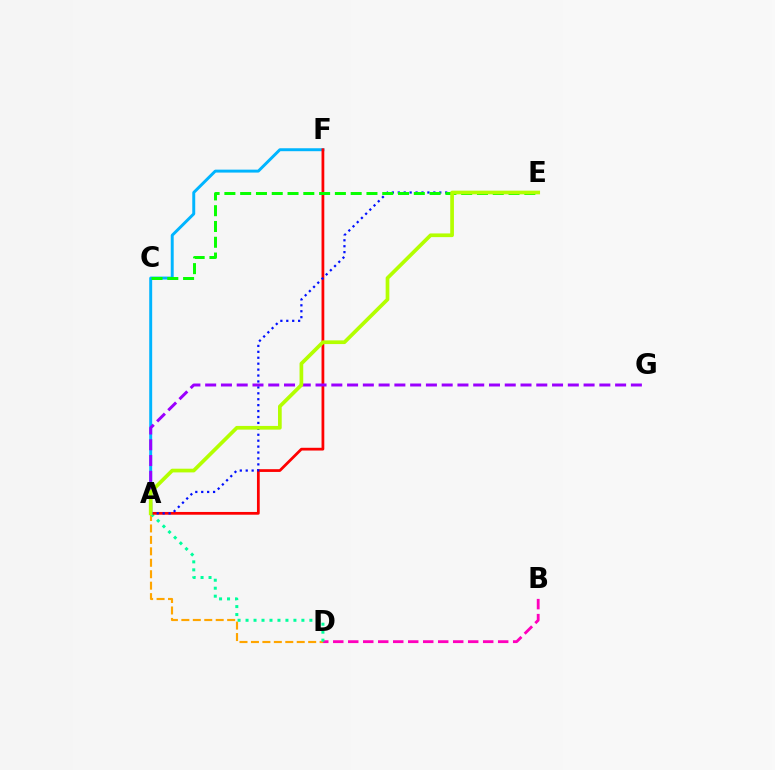{('B', 'D'): [{'color': '#ff00bd', 'line_style': 'dashed', 'thickness': 2.04}], ('A', 'D'): [{'color': '#ffa500', 'line_style': 'dashed', 'thickness': 1.56}, {'color': '#00ff9d', 'line_style': 'dotted', 'thickness': 2.17}], ('A', 'F'): [{'color': '#00b5ff', 'line_style': 'solid', 'thickness': 2.12}, {'color': '#ff0000', 'line_style': 'solid', 'thickness': 1.98}], ('A', 'E'): [{'color': '#0010ff', 'line_style': 'dotted', 'thickness': 1.61}, {'color': '#b3ff00', 'line_style': 'solid', 'thickness': 2.66}], ('C', 'E'): [{'color': '#08ff00', 'line_style': 'dashed', 'thickness': 2.14}], ('A', 'G'): [{'color': '#9b00ff', 'line_style': 'dashed', 'thickness': 2.14}]}